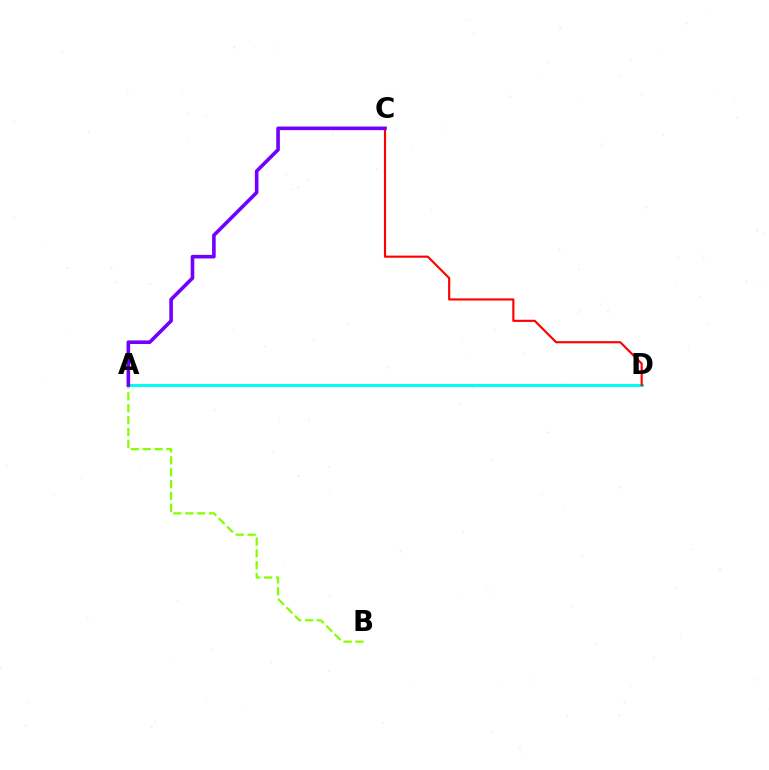{('A', 'B'): [{'color': '#84ff00', 'line_style': 'dashed', 'thickness': 1.61}], ('A', 'D'): [{'color': '#00fff6', 'line_style': 'solid', 'thickness': 2.19}], ('C', 'D'): [{'color': '#ff0000', 'line_style': 'solid', 'thickness': 1.54}], ('A', 'C'): [{'color': '#7200ff', 'line_style': 'solid', 'thickness': 2.6}]}